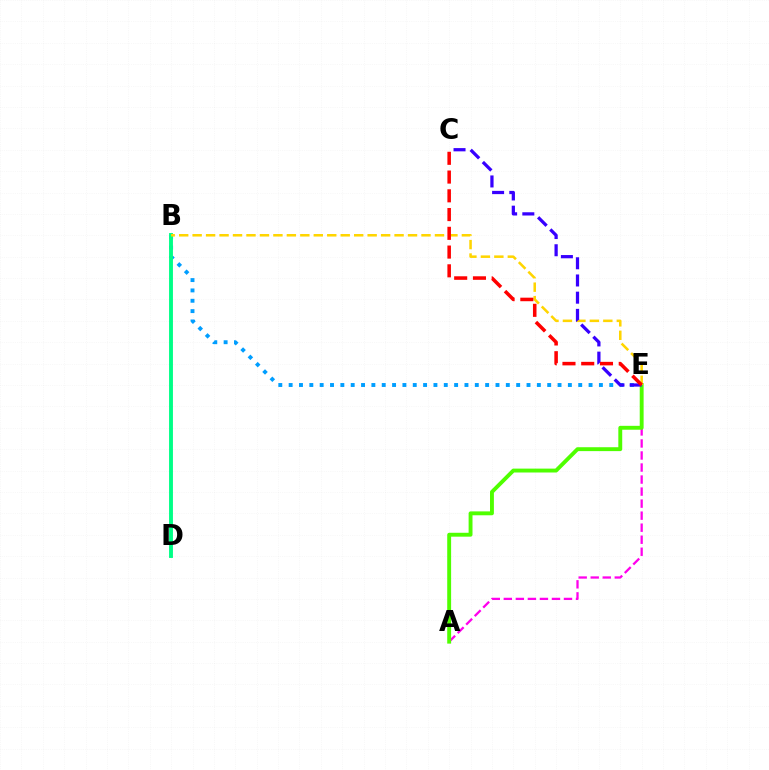{('A', 'E'): [{'color': '#ff00ed', 'line_style': 'dashed', 'thickness': 1.63}, {'color': '#4fff00', 'line_style': 'solid', 'thickness': 2.8}], ('B', 'E'): [{'color': '#009eff', 'line_style': 'dotted', 'thickness': 2.81}, {'color': '#ffd500', 'line_style': 'dashed', 'thickness': 1.83}], ('B', 'D'): [{'color': '#00ff86', 'line_style': 'solid', 'thickness': 2.79}], ('C', 'E'): [{'color': '#3700ff', 'line_style': 'dashed', 'thickness': 2.34}, {'color': '#ff0000', 'line_style': 'dashed', 'thickness': 2.55}]}